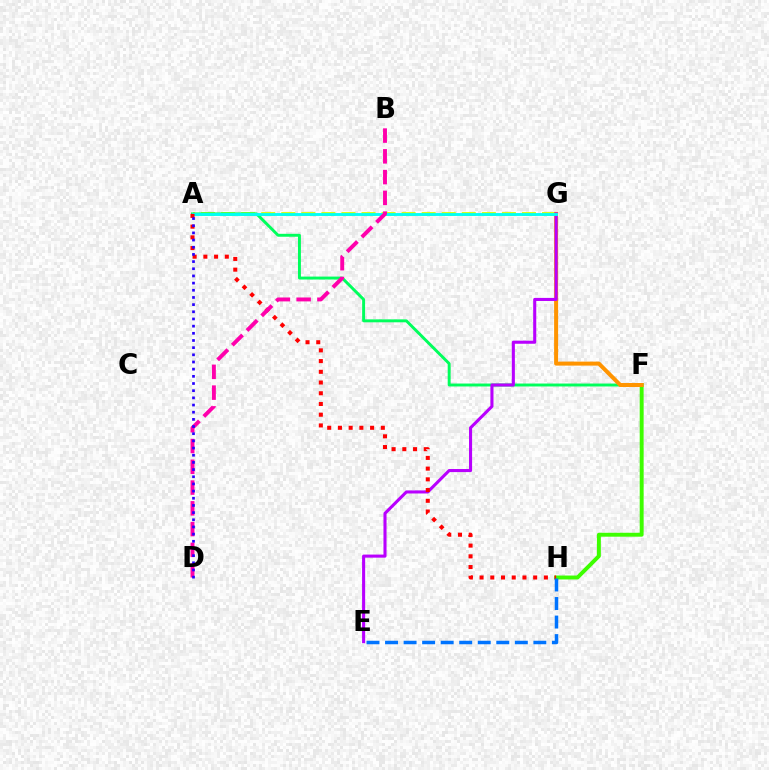{('F', 'H'): [{'color': '#3dff00', 'line_style': 'solid', 'thickness': 2.83}], ('A', 'G'): [{'color': '#d1ff00', 'line_style': 'dashed', 'thickness': 2.72}, {'color': '#00fff6', 'line_style': 'solid', 'thickness': 2.06}], ('A', 'F'): [{'color': '#00ff5c', 'line_style': 'solid', 'thickness': 2.11}], ('F', 'G'): [{'color': '#ff9400', 'line_style': 'solid', 'thickness': 2.88}], ('E', 'G'): [{'color': '#b900ff', 'line_style': 'solid', 'thickness': 2.21}], ('A', 'H'): [{'color': '#ff0000', 'line_style': 'dotted', 'thickness': 2.91}], ('B', 'D'): [{'color': '#ff00ac', 'line_style': 'dashed', 'thickness': 2.82}], ('E', 'H'): [{'color': '#0074ff', 'line_style': 'dashed', 'thickness': 2.52}], ('A', 'D'): [{'color': '#2500ff', 'line_style': 'dotted', 'thickness': 1.95}]}